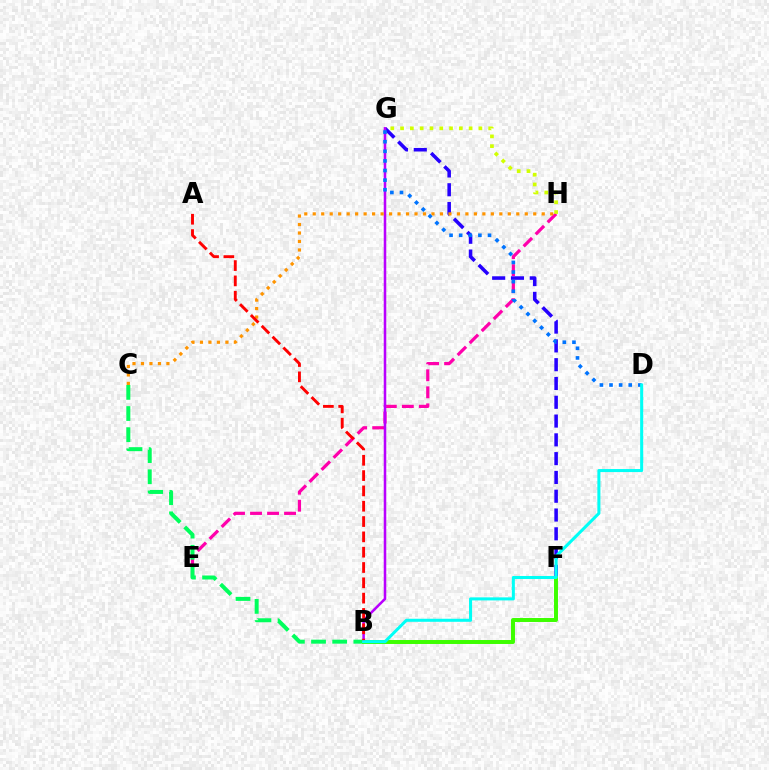{('F', 'G'): [{'color': '#2500ff', 'line_style': 'dashed', 'thickness': 2.55}], ('E', 'H'): [{'color': '#ff00ac', 'line_style': 'dashed', 'thickness': 2.31}], ('B', 'G'): [{'color': '#b900ff', 'line_style': 'solid', 'thickness': 1.83}], ('B', 'C'): [{'color': '#00ff5c', 'line_style': 'dashed', 'thickness': 2.87}], ('C', 'H'): [{'color': '#ff9400', 'line_style': 'dotted', 'thickness': 2.3}], ('B', 'F'): [{'color': '#3dff00', 'line_style': 'solid', 'thickness': 2.85}], ('A', 'B'): [{'color': '#ff0000', 'line_style': 'dashed', 'thickness': 2.08}], ('G', 'H'): [{'color': '#d1ff00', 'line_style': 'dotted', 'thickness': 2.66}], ('D', 'G'): [{'color': '#0074ff', 'line_style': 'dotted', 'thickness': 2.61}], ('B', 'D'): [{'color': '#00fff6', 'line_style': 'solid', 'thickness': 2.19}]}